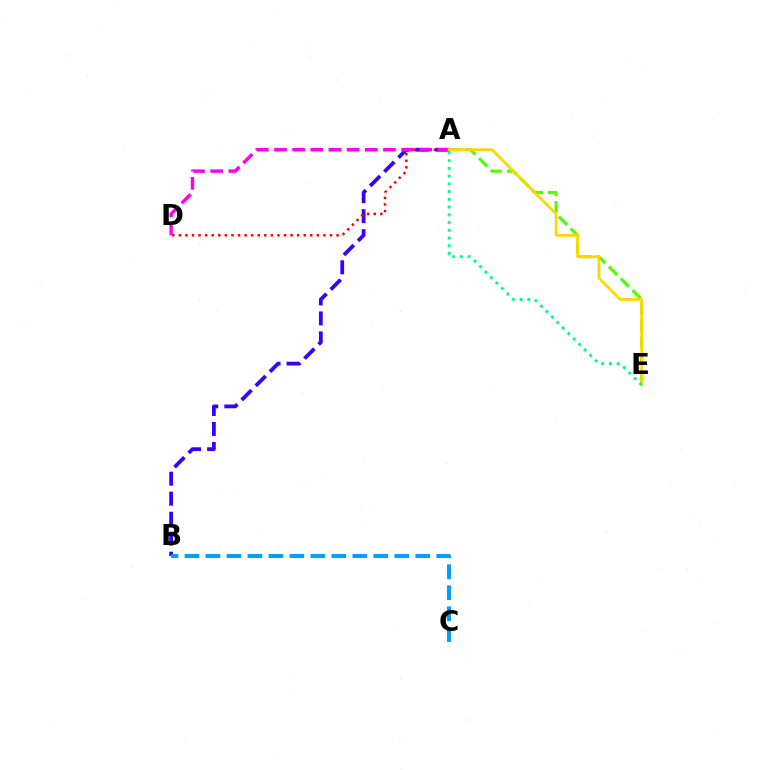{('A', 'B'): [{'color': '#3700ff', 'line_style': 'dashed', 'thickness': 2.72}], ('A', 'D'): [{'color': '#ff0000', 'line_style': 'dotted', 'thickness': 1.79}, {'color': '#ff00ed', 'line_style': 'dashed', 'thickness': 2.47}], ('B', 'C'): [{'color': '#009eff', 'line_style': 'dashed', 'thickness': 2.85}], ('A', 'E'): [{'color': '#4fff00', 'line_style': 'dashed', 'thickness': 2.26}, {'color': '#ffd500', 'line_style': 'solid', 'thickness': 1.98}, {'color': '#00ff86', 'line_style': 'dotted', 'thickness': 2.1}]}